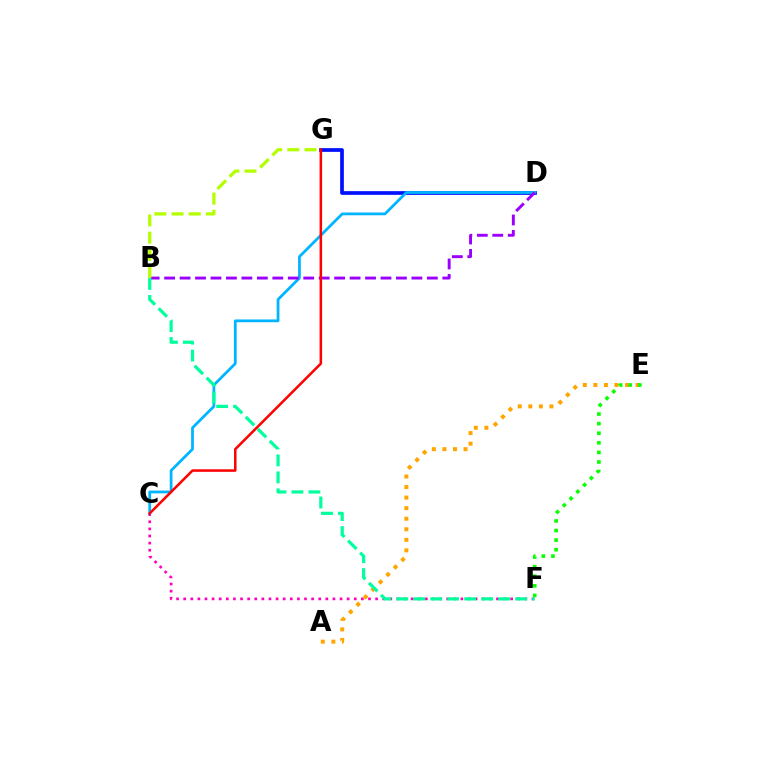{('C', 'F'): [{'color': '#ff00bd', 'line_style': 'dotted', 'thickness': 1.93}], ('D', 'G'): [{'color': '#0010ff', 'line_style': 'solid', 'thickness': 2.67}], ('C', 'D'): [{'color': '#00b5ff', 'line_style': 'solid', 'thickness': 1.99}], ('A', 'E'): [{'color': '#ffa500', 'line_style': 'dotted', 'thickness': 2.87}], ('B', 'D'): [{'color': '#9b00ff', 'line_style': 'dashed', 'thickness': 2.1}], ('B', 'G'): [{'color': '#b3ff00', 'line_style': 'dashed', 'thickness': 2.34}], ('C', 'G'): [{'color': '#ff0000', 'line_style': 'solid', 'thickness': 1.82}], ('B', 'F'): [{'color': '#00ff9d', 'line_style': 'dashed', 'thickness': 2.31}], ('E', 'F'): [{'color': '#08ff00', 'line_style': 'dotted', 'thickness': 2.6}]}